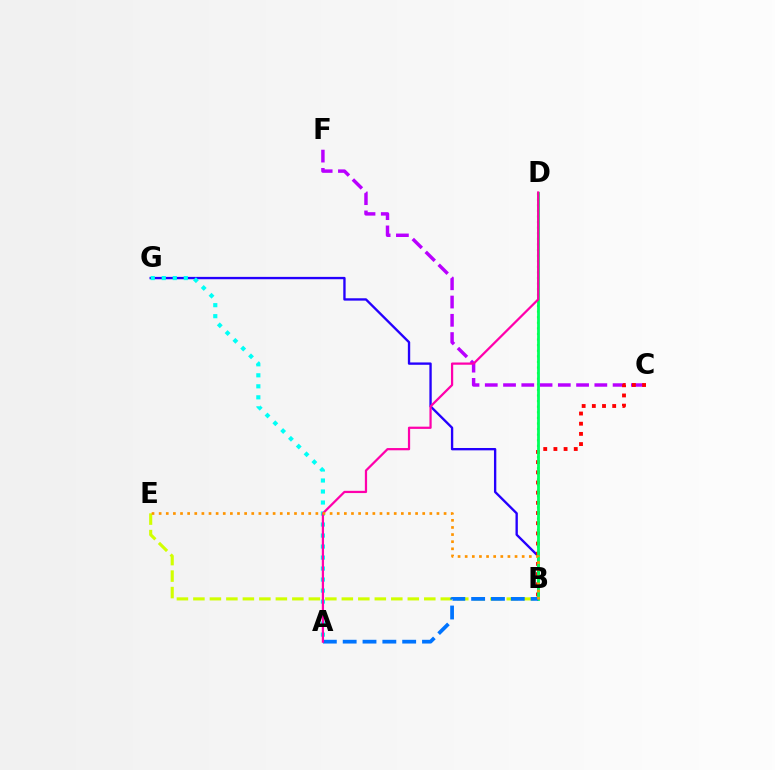{('C', 'F'): [{'color': '#b900ff', 'line_style': 'dashed', 'thickness': 2.48}], ('B', 'G'): [{'color': '#2500ff', 'line_style': 'solid', 'thickness': 1.69}], ('B', 'D'): [{'color': '#3dff00', 'line_style': 'dotted', 'thickness': 1.52}, {'color': '#00ff5c', 'line_style': 'solid', 'thickness': 2.02}], ('B', 'C'): [{'color': '#ff0000', 'line_style': 'dotted', 'thickness': 2.77}], ('B', 'E'): [{'color': '#d1ff00', 'line_style': 'dashed', 'thickness': 2.24}, {'color': '#ff9400', 'line_style': 'dotted', 'thickness': 1.94}], ('A', 'G'): [{'color': '#00fff6', 'line_style': 'dotted', 'thickness': 2.99}], ('A', 'B'): [{'color': '#0074ff', 'line_style': 'dashed', 'thickness': 2.69}], ('A', 'D'): [{'color': '#ff00ac', 'line_style': 'solid', 'thickness': 1.61}]}